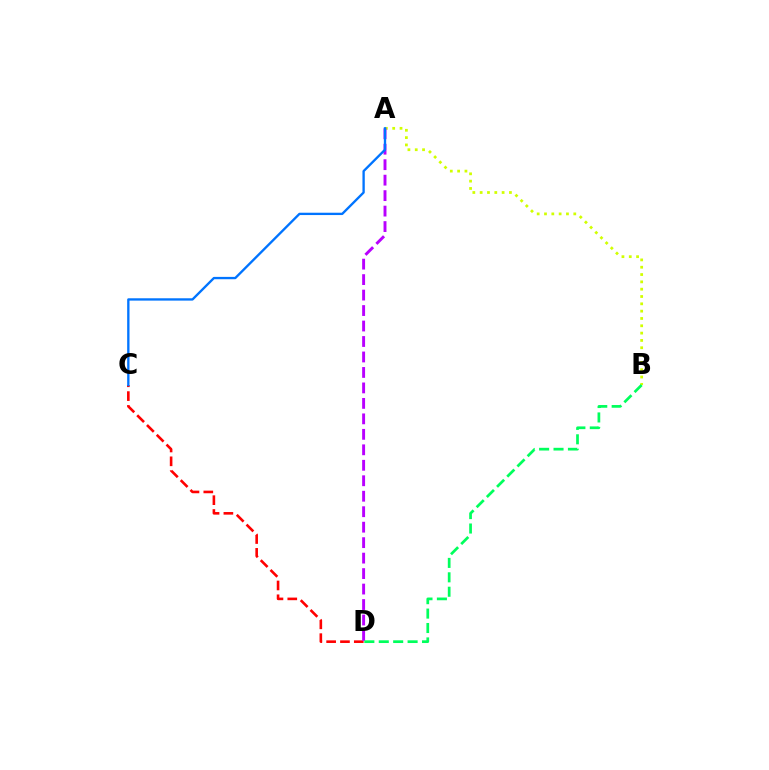{('A', 'B'): [{'color': '#d1ff00', 'line_style': 'dotted', 'thickness': 1.99}], ('C', 'D'): [{'color': '#ff0000', 'line_style': 'dashed', 'thickness': 1.88}], ('A', 'D'): [{'color': '#b900ff', 'line_style': 'dashed', 'thickness': 2.1}], ('B', 'D'): [{'color': '#00ff5c', 'line_style': 'dashed', 'thickness': 1.96}], ('A', 'C'): [{'color': '#0074ff', 'line_style': 'solid', 'thickness': 1.68}]}